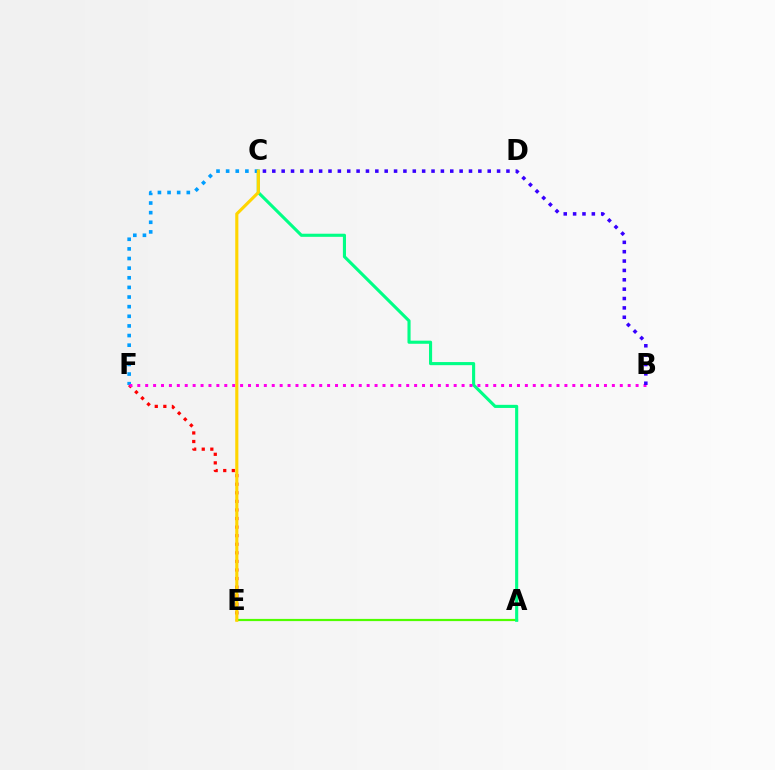{('A', 'E'): [{'color': '#4fff00', 'line_style': 'solid', 'thickness': 1.58}], ('A', 'C'): [{'color': '#00ff86', 'line_style': 'solid', 'thickness': 2.24}], ('E', 'F'): [{'color': '#ff0000', 'line_style': 'dotted', 'thickness': 2.33}], ('C', 'F'): [{'color': '#009eff', 'line_style': 'dotted', 'thickness': 2.62}], ('B', 'F'): [{'color': '#ff00ed', 'line_style': 'dotted', 'thickness': 2.15}], ('C', 'E'): [{'color': '#ffd500', 'line_style': 'solid', 'thickness': 2.24}], ('B', 'C'): [{'color': '#3700ff', 'line_style': 'dotted', 'thickness': 2.54}]}